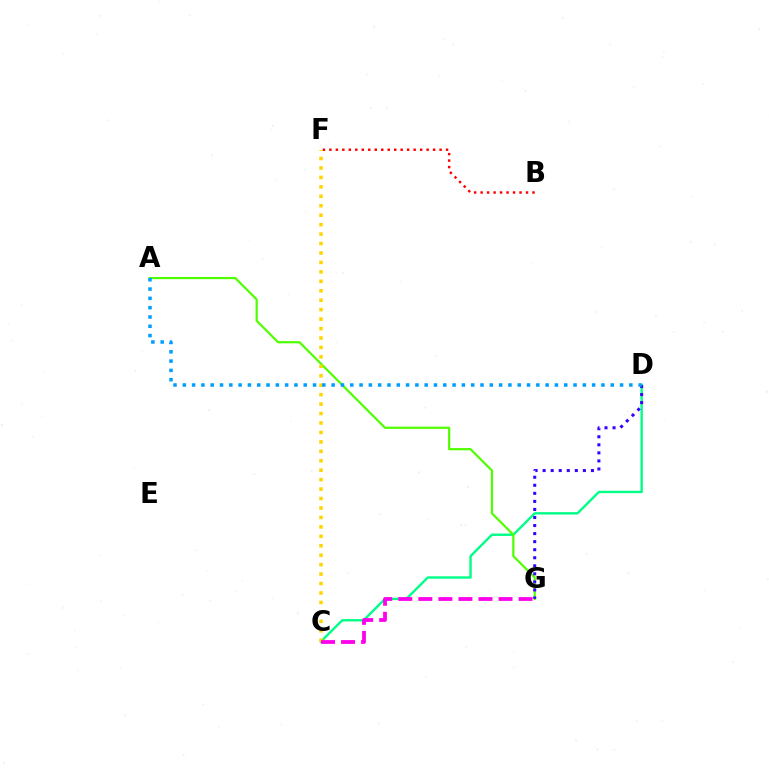{('C', 'D'): [{'color': '#00ff86', 'line_style': 'solid', 'thickness': 1.72}], ('B', 'F'): [{'color': '#ff0000', 'line_style': 'dotted', 'thickness': 1.76}], ('A', 'G'): [{'color': '#4fff00', 'line_style': 'solid', 'thickness': 1.59}], ('D', 'G'): [{'color': '#3700ff', 'line_style': 'dotted', 'thickness': 2.19}], ('C', 'F'): [{'color': '#ffd500', 'line_style': 'dotted', 'thickness': 2.57}], ('C', 'G'): [{'color': '#ff00ed', 'line_style': 'dashed', 'thickness': 2.72}], ('A', 'D'): [{'color': '#009eff', 'line_style': 'dotted', 'thickness': 2.53}]}